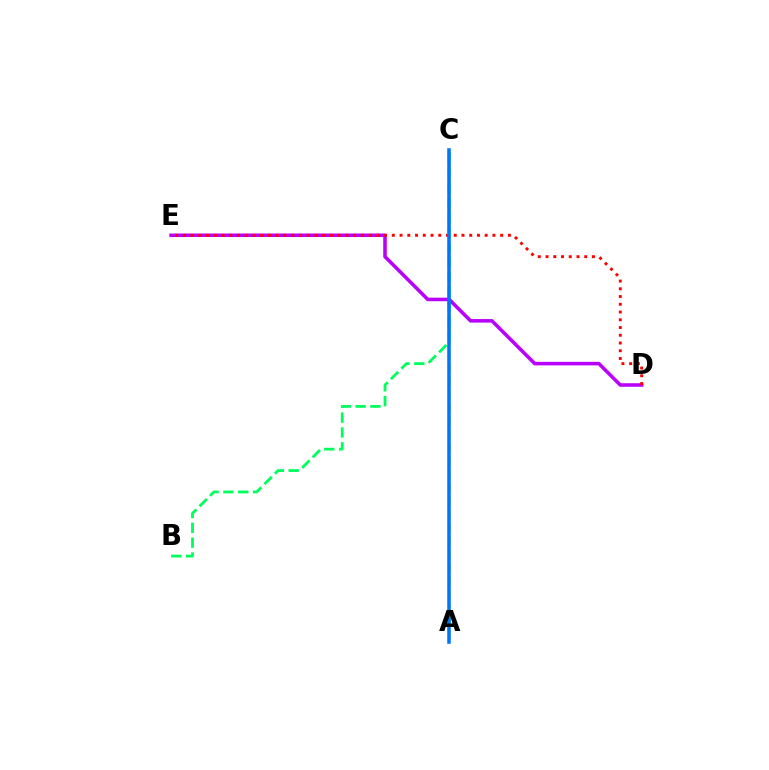{('A', 'C'): [{'color': '#d1ff00', 'line_style': 'dashed', 'thickness': 1.81}, {'color': '#0074ff', 'line_style': 'solid', 'thickness': 2.54}], ('D', 'E'): [{'color': '#b900ff', 'line_style': 'solid', 'thickness': 2.55}, {'color': '#ff0000', 'line_style': 'dotted', 'thickness': 2.1}], ('B', 'C'): [{'color': '#00ff5c', 'line_style': 'dashed', 'thickness': 2.01}]}